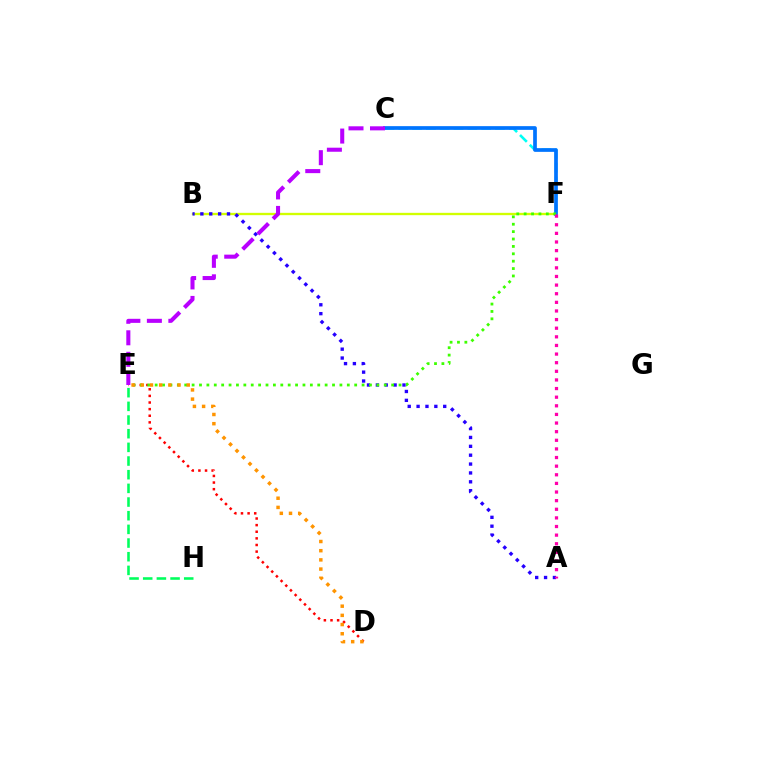{('C', 'F'): [{'color': '#00fff6', 'line_style': 'dashed', 'thickness': 1.88}, {'color': '#0074ff', 'line_style': 'solid', 'thickness': 2.67}], ('B', 'F'): [{'color': '#d1ff00', 'line_style': 'solid', 'thickness': 1.68}], ('A', 'B'): [{'color': '#2500ff', 'line_style': 'dotted', 'thickness': 2.41}], ('D', 'E'): [{'color': '#ff0000', 'line_style': 'dotted', 'thickness': 1.8}, {'color': '#ff9400', 'line_style': 'dotted', 'thickness': 2.5}], ('E', 'F'): [{'color': '#3dff00', 'line_style': 'dotted', 'thickness': 2.01}], ('A', 'F'): [{'color': '#ff00ac', 'line_style': 'dotted', 'thickness': 2.34}], ('E', 'H'): [{'color': '#00ff5c', 'line_style': 'dashed', 'thickness': 1.86}], ('C', 'E'): [{'color': '#b900ff', 'line_style': 'dashed', 'thickness': 2.92}]}